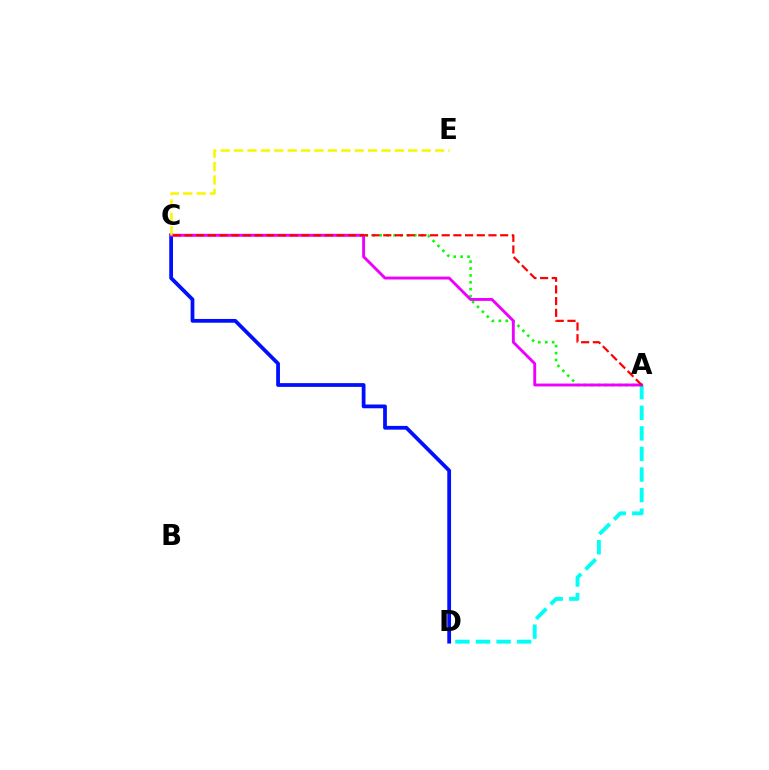{('C', 'D'): [{'color': '#0010ff', 'line_style': 'solid', 'thickness': 2.71}], ('A', 'D'): [{'color': '#00fff6', 'line_style': 'dashed', 'thickness': 2.8}], ('A', 'C'): [{'color': '#08ff00', 'line_style': 'dotted', 'thickness': 1.88}, {'color': '#ee00ff', 'line_style': 'solid', 'thickness': 2.08}, {'color': '#ff0000', 'line_style': 'dashed', 'thickness': 1.59}], ('C', 'E'): [{'color': '#fcf500', 'line_style': 'dashed', 'thickness': 1.82}]}